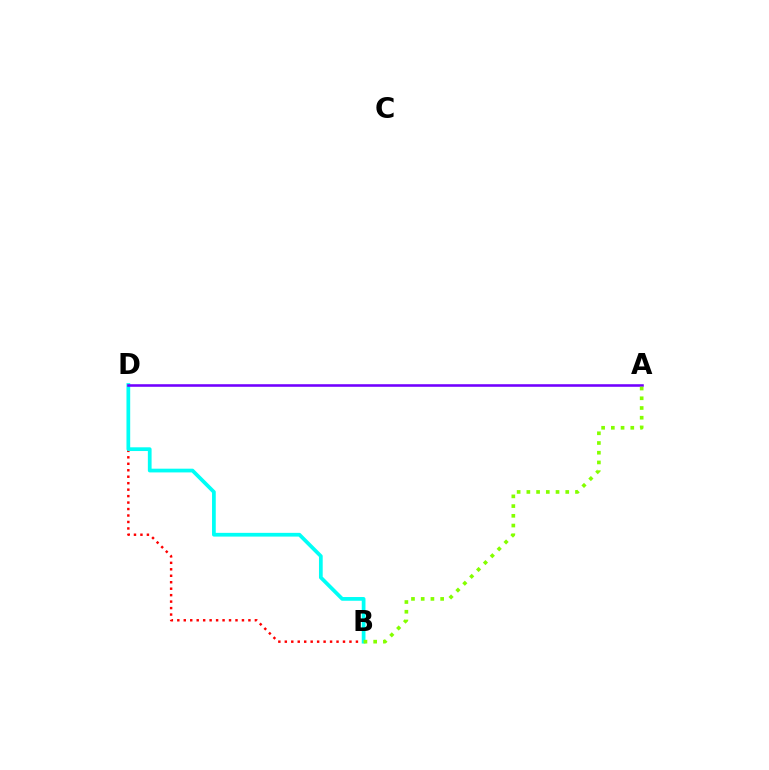{('B', 'D'): [{'color': '#ff0000', 'line_style': 'dotted', 'thickness': 1.76}, {'color': '#00fff6', 'line_style': 'solid', 'thickness': 2.69}], ('A', 'D'): [{'color': '#7200ff', 'line_style': 'solid', 'thickness': 1.85}], ('A', 'B'): [{'color': '#84ff00', 'line_style': 'dotted', 'thickness': 2.64}]}